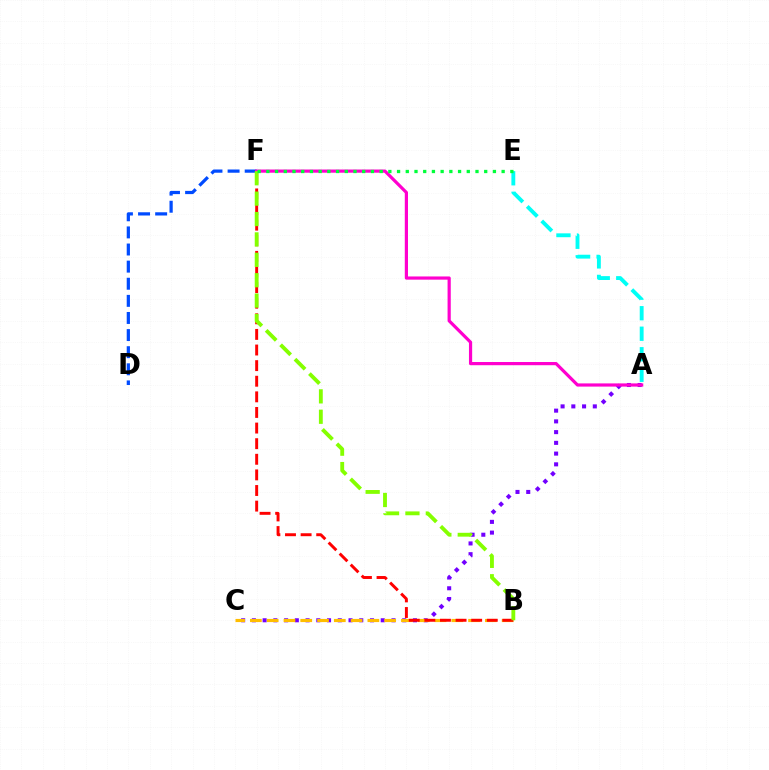{('D', 'F'): [{'color': '#004bff', 'line_style': 'dashed', 'thickness': 2.32}], ('A', 'E'): [{'color': '#00fff6', 'line_style': 'dashed', 'thickness': 2.79}], ('A', 'C'): [{'color': '#7200ff', 'line_style': 'dotted', 'thickness': 2.92}], ('A', 'F'): [{'color': '#ff00cf', 'line_style': 'solid', 'thickness': 2.3}], ('B', 'C'): [{'color': '#ffbd00', 'line_style': 'dashed', 'thickness': 2.28}], ('B', 'F'): [{'color': '#ff0000', 'line_style': 'dashed', 'thickness': 2.12}, {'color': '#84ff00', 'line_style': 'dashed', 'thickness': 2.77}], ('E', 'F'): [{'color': '#00ff39', 'line_style': 'dotted', 'thickness': 2.37}]}